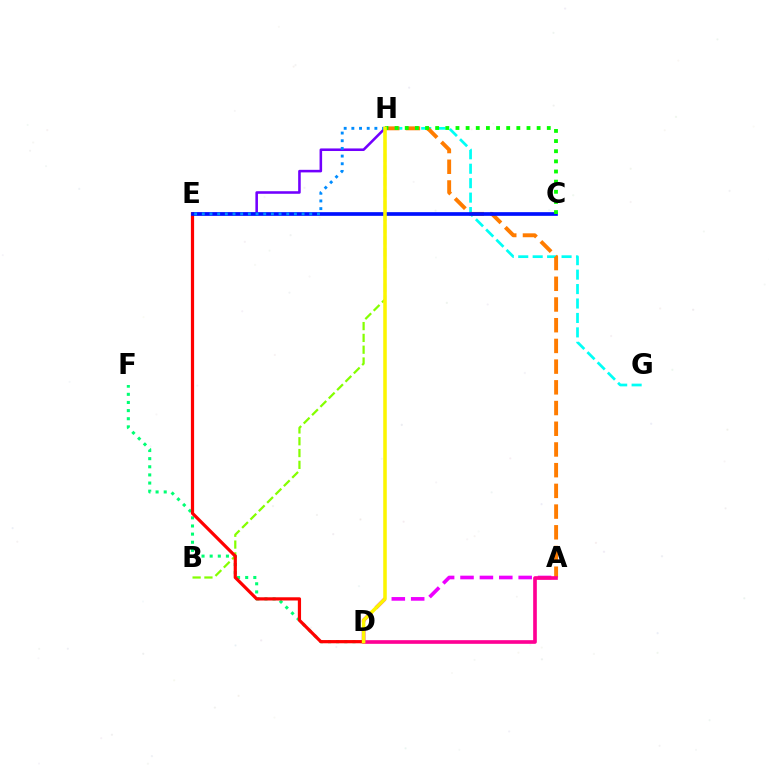{('G', 'H'): [{'color': '#00fff6', 'line_style': 'dashed', 'thickness': 1.96}], ('A', 'H'): [{'color': '#ff7c00', 'line_style': 'dashed', 'thickness': 2.81}], ('B', 'H'): [{'color': '#84ff00', 'line_style': 'dashed', 'thickness': 1.6}], ('A', 'D'): [{'color': '#ee00ff', 'line_style': 'dashed', 'thickness': 2.63}, {'color': '#ff0094', 'line_style': 'solid', 'thickness': 2.63}], ('E', 'H'): [{'color': '#7200ff', 'line_style': 'solid', 'thickness': 1.85}, {'color': '#008cff', 'line_style': 'dotted', 'thickness': 2.09}], ('D', 'F'): [{'color': '#00ff74', 'line_style': 'dotted', 'thickness': 2.21}], ('D', 'E'): [{'color': '#ff0000', 'line_style': 'solid', 'thickness': 2.32}], ('C', 'E'): [{'color': '#0010ff', 'line_style': 'solid', 'thickness': 2.66}], ('C', 'H'): [{'color': '#08ff00', 'line_style': 'dotted', 'thickness': 2.76}], ('D', 'H'): [{'color': '#fcf500', 'line_style': 'solid', 'thickness': 2.56}]}